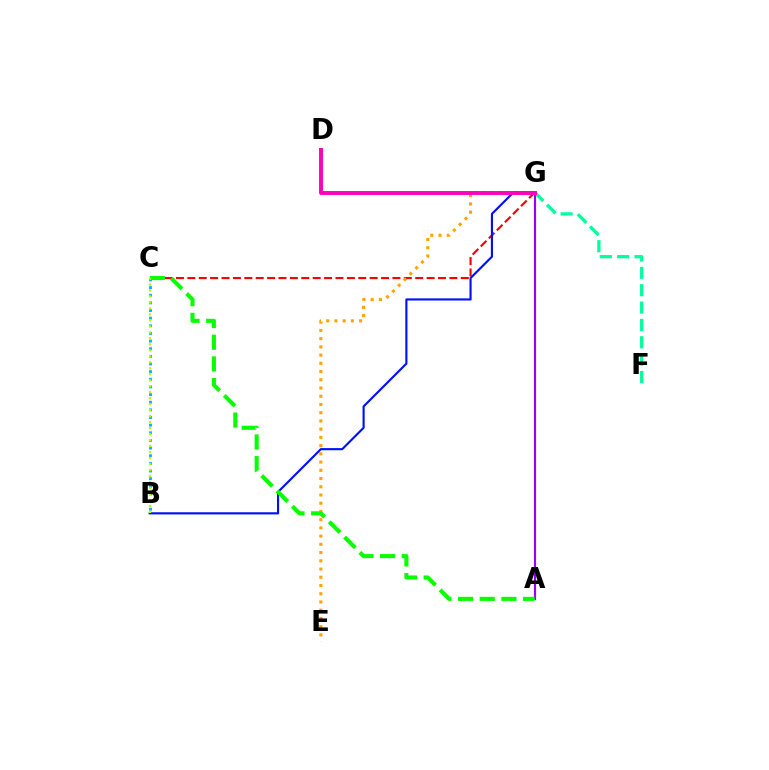{('C', 'G'): [{'color': '#ff0000', 'line_style': 'dashed', 'thickness': 1.55}], ('E', 'G'): [{'color': '#ffa500', 'line_style': 'dotted', 'thickness': 2.24}], ('F', 'G'): [{'color': '#00ff9d', 'line_style': 'dashed', 'thickness': 2.36}], ('B', 'G'): [{'color': '#0010ff', 'line_style': 'solid', 'thickness': 1.54}], ('A', 'G'): [{'color': '#9b00ff', 'line_style': 'solid', 'thickness': 1.56}], ('D', 'G'): [{'color': '#ff00bd', 'line_style': 'solid', 'thickness': 2.82}], ('B', 'C'): [{'color': '#00b5ff', 'line_style': 'dotted', 'thickness': 2.08}, {'color': '#b3ff00', 'line_style': 'dotted', 'thickness': 1.63}], ('A', 'C'): [{'color': '#08ff00', 'line_style': 'dashed', 'thickness': 2.94}]}